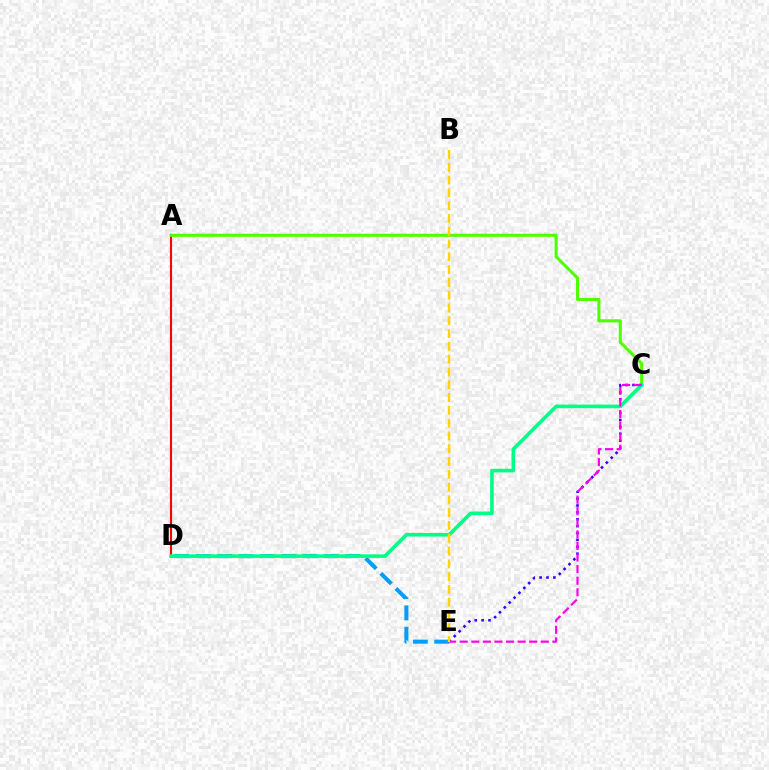{('D', 'E'): [{'color': '#009eff', 'line_style': 'dashed', 'thickness': 2.9}], ('A', 'D'): [{'color': '#ff0000', 'line_style': 'solid', 'thickness': 1.51}], ('A', 'C'): [{'color': '#4fff00', 'line_style': 'solid', 'thickness': 2.21}], ('C', 'E'): [{'color': '#3700ff', 'line_style': 'dotted', 'thickness': 1.87}, {'color': '#ff00ed', 'line_style': 'dashed', 'thickness': 1.57}], ('C', 'D'): [{'color': '#00ff86', 'line_style': 'solid', 'thickness': 2.6}], ('B', 'E'): [{'color': '#ffd500', 'line_style': 'dashed', 'thickness': 1.74}]}